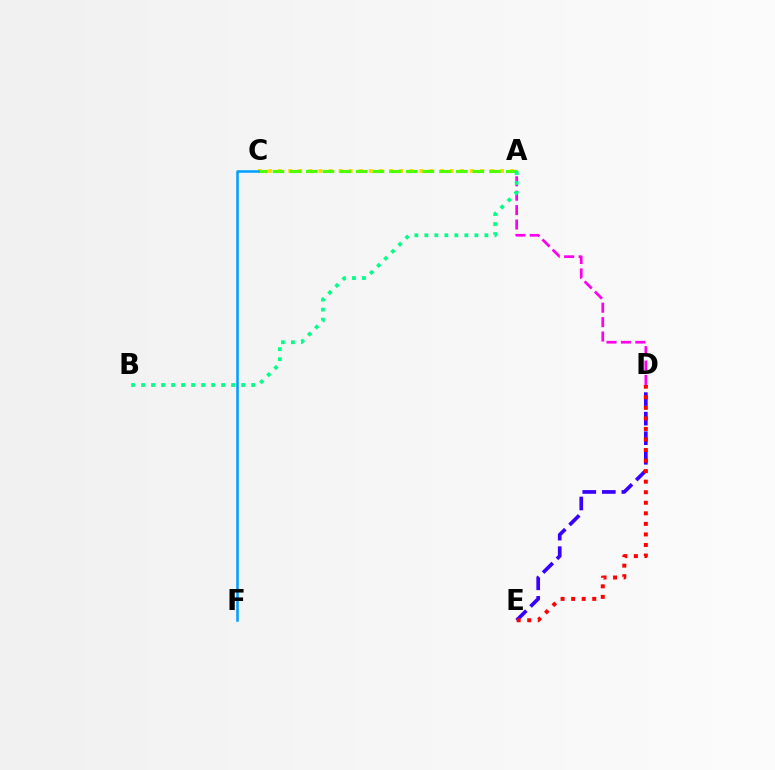{('D', 'E'): [{'color': '#3700ff', 'line_style': 'dashed', 'thickness': 2.66}, {'color': '#ff0000', 'line_style': 'dotted', 'thickness': 2.87}], ('A', 'D'): [{'color': '#ff00ed', 'line_style': 'dashed', 'thickness': 1.96}], ('A', 'C'): [{'color': '#ffd500', 'line_style': 'dotted', 'thickness': 2.74}, {'color': '#4fff00', 'line_style': 'dashed', 'thickness': 2.26}], ('A', 'B'): [{'color': '#00ff86', 'line_style': 'dotted', 'thickness': 2.72}], ('C', 'F'): [{'color': '#009eff', 'line_style': 'solid', 'thickness': 1.81}]}